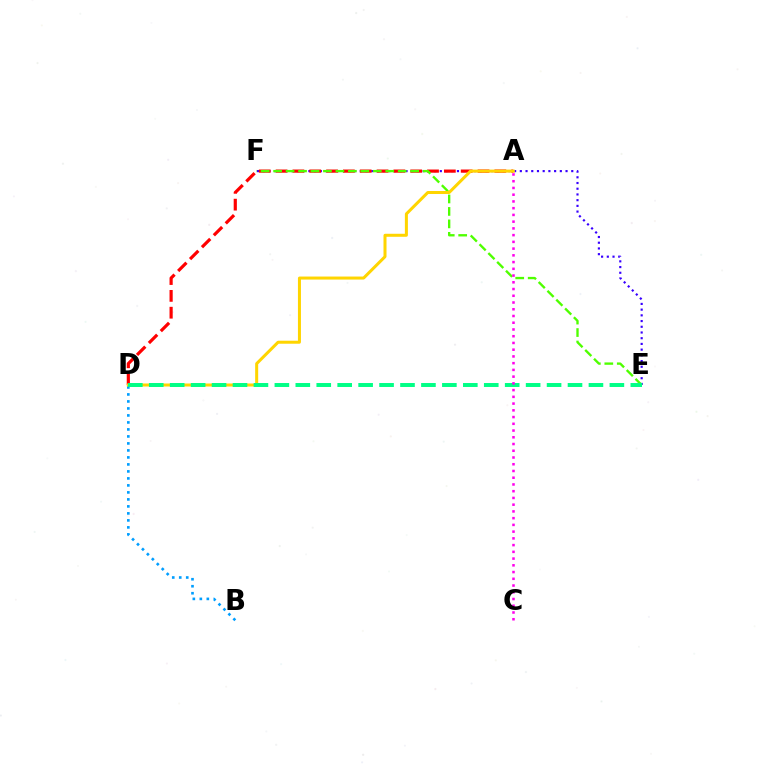{('E', 'F'): [{'color': '#3700ff', 'line_style': 'dotted', 'thickness': 1.55}, {'color': '#4fff00', 'line_style': 'dashed', 'thickness': 1.69}], ('B', 'D'): [{'color': '#009eff', 'line_style': 'dotted', 'thickness': 1.9}], ('A', 'D'): [{'color': '#ff0000', 'line_style': 'dashed', 'thickness': 2.29}, {'color': '#ffd500', 'line_style': 'solid', 'thickness': 2.17}], ('D', 'E'): [{'color': '#00ff86', 'line_style': 'dashed', 'thickness': 2.84}], ('A', 'C'): [{'color': '#ff00ed', 'line_style': 'dotted', 'thickness': 1.83}]}